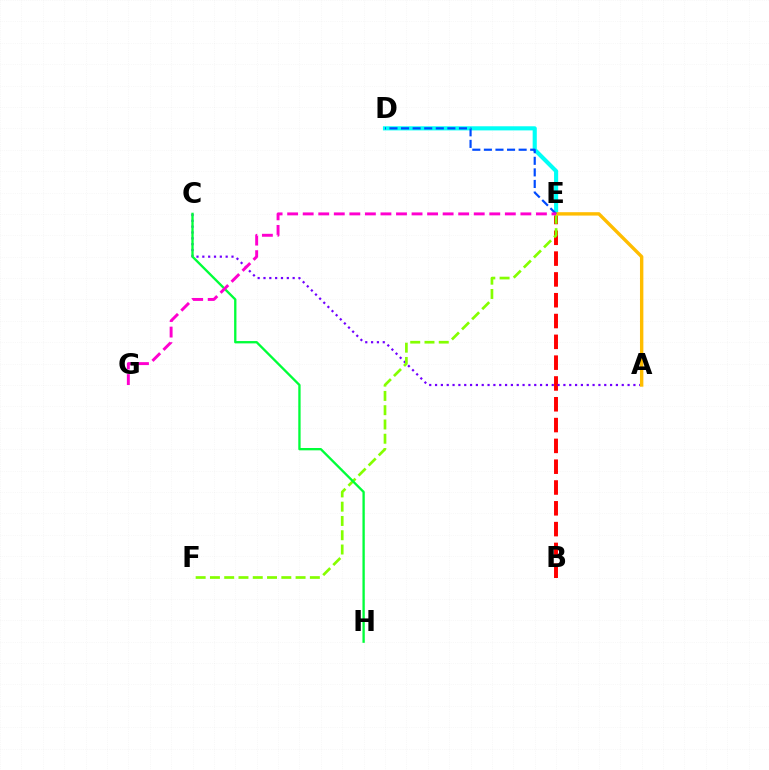{('B', 'E'): [{'color': '#ff0000', 'line_style': 'dashed', 'thickness': 2.83}], ('A', 'C'): [{'color': '#7200ff', 'line_style': 'dotted', 'thickness': 1.59}], ('D', 'E'): [{'color': '#00fff6', 'line_style': 'solid', 'thickness': 2.97}, {'color': '#004bff', 'line_style': 'dashed', 'thickness': 1.57}], ('E', 'F'): [{'color': '#84ff00', 'line_style': 'dashed', 'thickness': 1.94}], ('A', 'E'): [{'color': '#ffbd00', 'line_style': 'solid', 'thickness': 2.44}], ('C', 'H'): [{'color': '#00ff39', 'line_style': 'solid', 'thickness': 1.68}], ('E', 'G'): [{'color': '#ff00cf', 'line_style': 'dashed', 'thickness': 2.11}]}